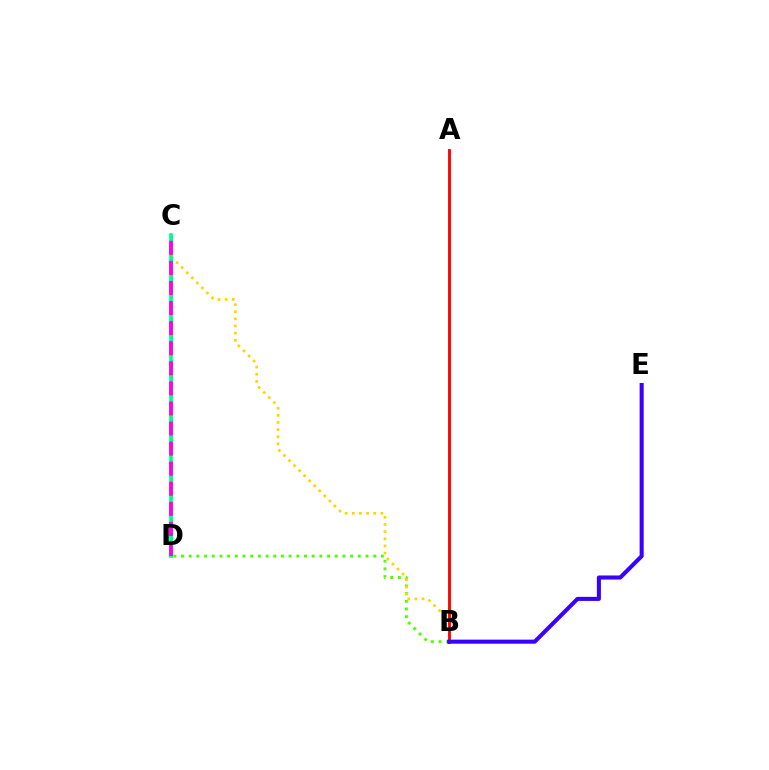{('B', 'D'): [{'color': '#4fff00', 'line_style': 'dotted', 'thickness': 2.09}], ('B', 'C'): [{'color': '#ffd500', 'line_style': 'dotted', 'thickness': 1.94}], ('C', 'D'): [{'color': '#009eff', 'line_style': 'dashed', 'thickness': 1.95}, {'color': '#00ff86', 'line_style': 'solid', 'thickness': 2.65}, {'color': '#ff00ed', 'line_style': 'dashed', 'thickness': 2.73}], ('A', 'B'): [{'color': '#ff0000', 'line_style': 'solid', 'thickness': 2.06}], ('B', 'E'): [{'color': '#3700ff', 'line_style': 'solid', 'thickness': 2.92}]}